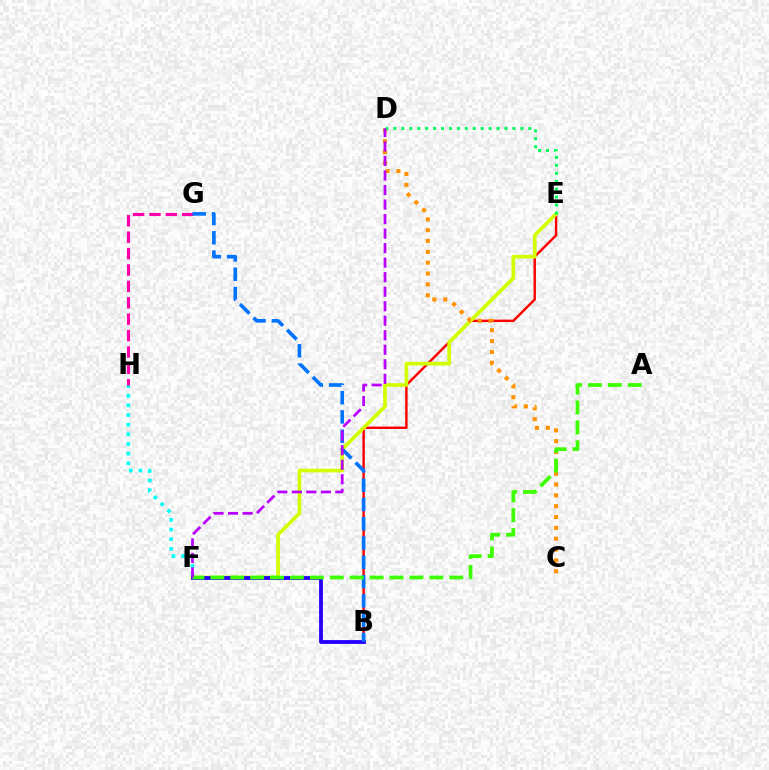{('B', 'E'): [{'color': '#ff0000', 'line_style': 'solid', 'thickness': 1.75}], ('F', 'H'): [{'color': '#00fff6', 'line_style': 'dotted', 'thickness': 2.62}], ('G', 'H'): [{'color': '#ff00ac', 'line_style': 'dashed', 'thickness': 2.23}], ('E', 'F'): [{'color': '#d1ff00', 'line_style': 'solid', 'thickness': 2.63}], ('B', 'F'): [{'color': '#2500ff', 'line_style': 'solid', 'thickness': 2.75}], ('C', 'D'): [{'color': '#ff9400', 'line_style': 'dotted', 'thickness': 2.94}], ('B', 'G'): [{'color': '#0074ff', 'line_style': 'dashed', 'thickness': 2.62}], ('D', 'E'): [{'color': '#00ff5c', 'line_style': 'dotted', 'thickness': 2.16}], ('A', 'F'): [{'color': '#3dff00', 'line_style': 'dashed', 'thickness': 2.71}], ('D', 'F'): [{'color': '#b900ff', 'line_style': 'dashed', 'thickness': 1.97}]}